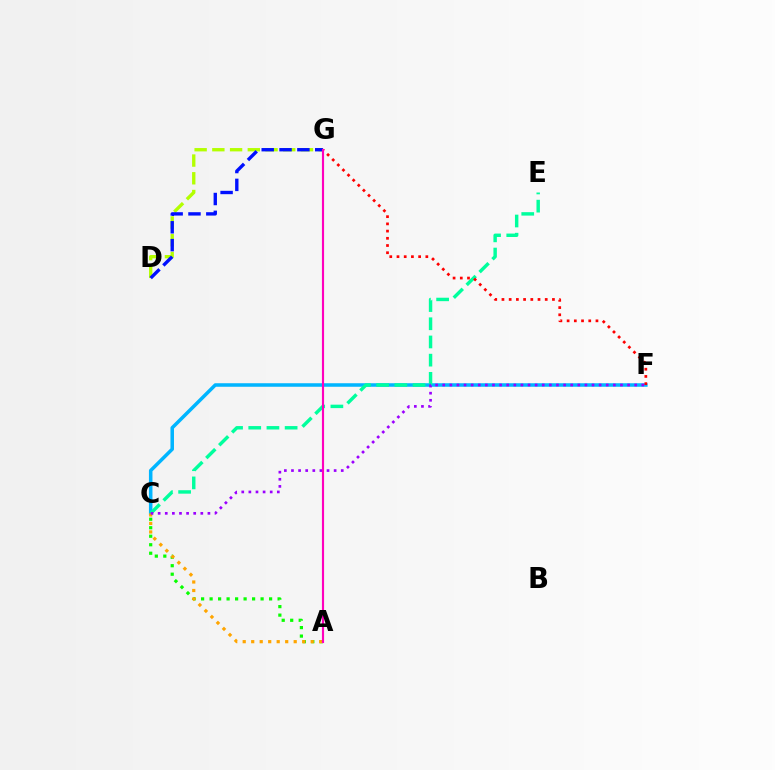{('C', 'F'): [{'color': '#00b5ff', 'line_style': 'solid', 'thickness': 2.54}, {'color': '#9b00ff', 'line_style': 'dotted', 'thickness': 1.93}], ('D', 'G'): [{'color': '#b3ff00', 'line_style': 'dashed', 'thickness': 2.41}, {'color': '#0010ff', 'line_style': 'dashed', 'thickness': 2.42}], ('A', 'C'): [{'color': '#08ff00', 'line_style': 'dotted', 'thickness': 2.31}, {'color': '#ffa500', 'line_style': 'dotted', 'thickness': 2.31}], ('C', 'E'): [{'color': '#00ff9d', 'line_style': 'dashed', 'thickness': 2.47}], ('F', 'G'): [{'color': '#ff0000', 'line_style': 'dotted', 'thickness': 1.96}], ('A', 'G'): [{'color': '#ff00bd', 'line_style': 'solid', 'thickness': 1.55}]}